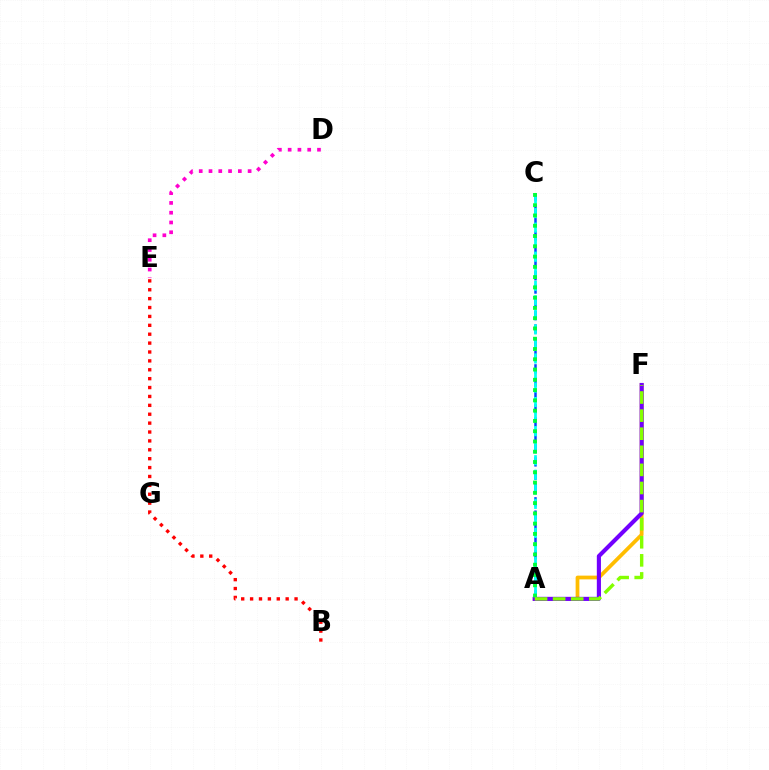{('A', 'F'): [{'color': '#ffbd00', 'line_style': 'solid', 'thickness': 2.7}, {'color': '#7200ff', 'line_style': 'solid', 'thickness': 2.97}, {'color': '#84ff00', 'line_style': 'dashed', 'thickness': 2.46}], ('A', 'C'): [{'color': '#004bff', 'line_style': 'dashed', 'thickness': 1.81}, {'color': '#00fff6', 'line_style': 'dashed', 'thickness': 1.97}, {'color': '#00ff39', 'line_style': 'dotted', 'thickness': 2.79}], ('B', 'E'): [{'color': '#ff0000', 'line_style': 'dotted', 'thickness': 2.42}], ('D', 'E'): [{'color': '#ff00cf', 'line_style': 'dotted', 'thickness': 2.66}]}